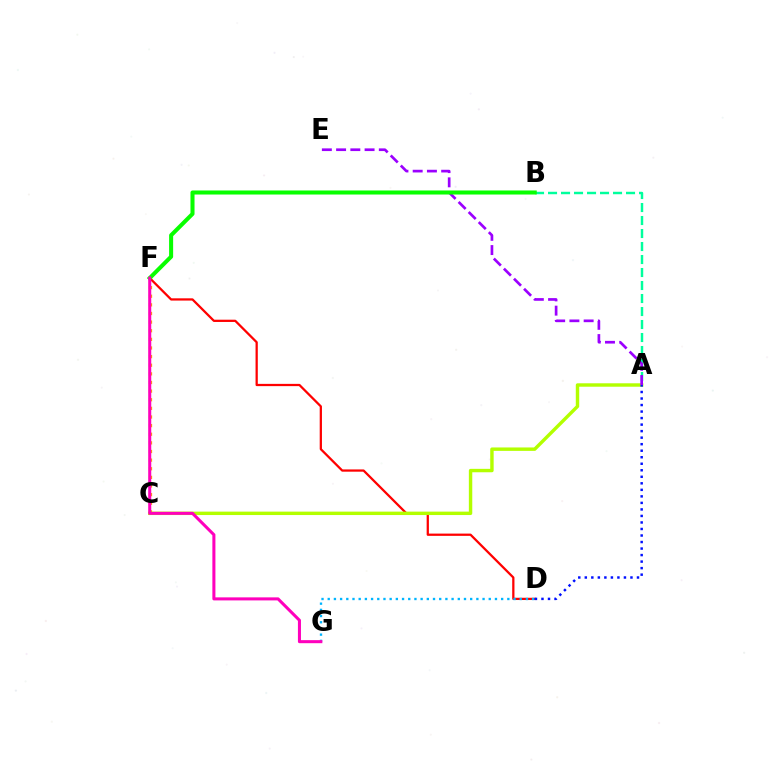{('C', 'F'): [{'color': '#ffa500', 'line_style': 'dotted', 'thickness': 2.34}], ('D', 'F'): [{'color': '#ff0000', 'line_style': 'solid', 'thickness': 1.62}], ('A', 'C'): [{'color': '#b3ff00', 'line_style': 'solid', 'thickness': 2.46}], ('A', 'B'): [{'color': '#00ff9d', 'line_style': 'dashed', 'thickness': 1.77}], ('A', 'E'): [{'color': '#9b00ff', 'line_style': 'dashed', 'thickness': 1.93}], ('B', 'F'): [{'color': '#08ff00', 'line_style': 'solid', 'thickness': 2.91}], ('D', 'G'): [{'color': '#00b5ff', 'line_style': 'dotted', 'thickness': 1.68}], ('F', 'G'): [{'color': '#ff00bd', 'line_style': 'solid', 'thickness': 2.19}], ('A', 'D'): [{'color': '#0010ff', 'line_style': 'dotted', 'thickness': 1.77}]}